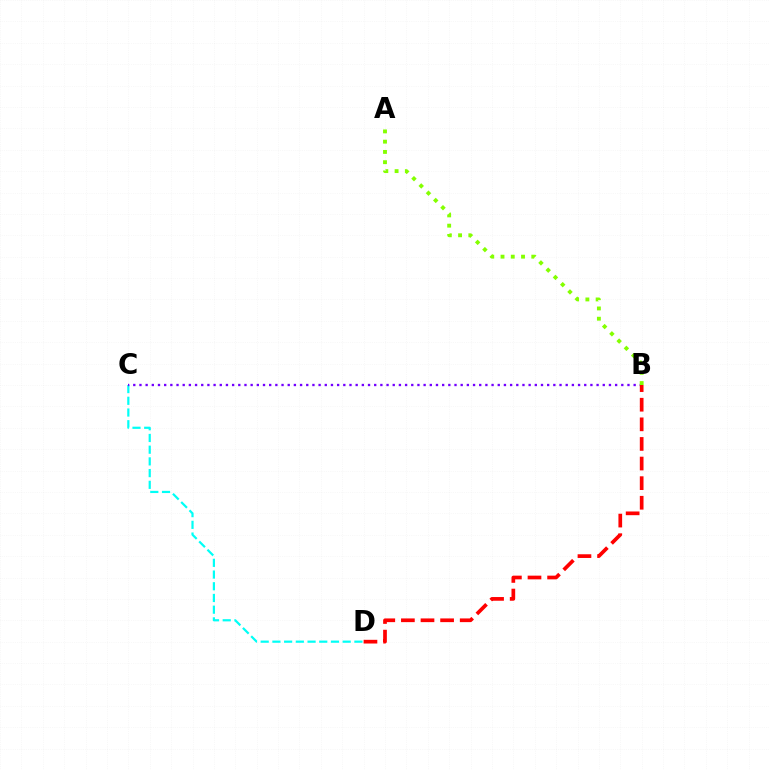{('C', 'D'): [{'color': '#00fff6', 'line_style': 'dashed', 'thickness': 1.59}], ('B', 'C'): [{'color': '#7200ff', 'line_style': 'dotted', 'thickness': 1.68}], ('B', 'D'): [{'color': '#ff0000', 'line_style': 'dashed', 'thickness': 2.66}], ('A', 'B'): [{'color': '#84ff00', 'line_style': 'dotted', 'thickness': 2.79}]}